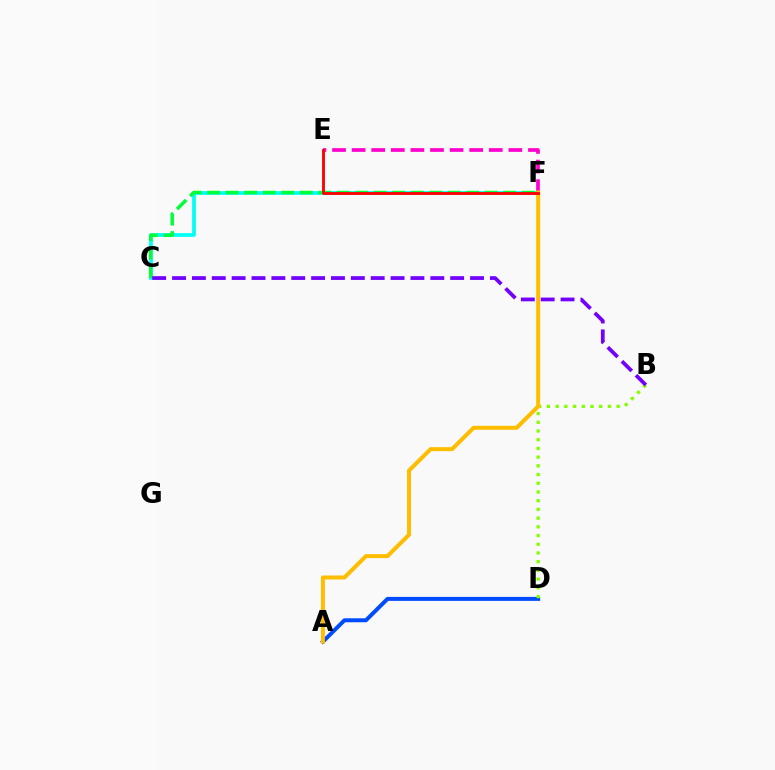{('C', 'F'): [{'color': '#00fff6', 'line_style': 'solid', 'thickness': 2.68}, {'color': '#00ff39', 'line_style': 'dashed', 'thickness': 2.51}], ('A', 'D'): [{'color': '#004bff', 'line_style': 'solid', 'thickness': 2.86}], ('B', 'D'): [{'color': '#84ff00', 'line_style': 'dotted', 'thickness': 2.37}], ('E', 'F'): [{'color': '#ff00cf', 'line_style': 'dashed', 'thickness': 2.66}, {'color': '#ff0000', 'line_style': 'solid', 'thickness': 2.06}], ('A', 'F'): [{'color': '#ffbd00', 'line_style': 'solid', 'thickness': 2.89}], ('B', 'C'): [{'color': '#7200ff', 'line_style': 'dashed', 'thickness': 2.7}]}